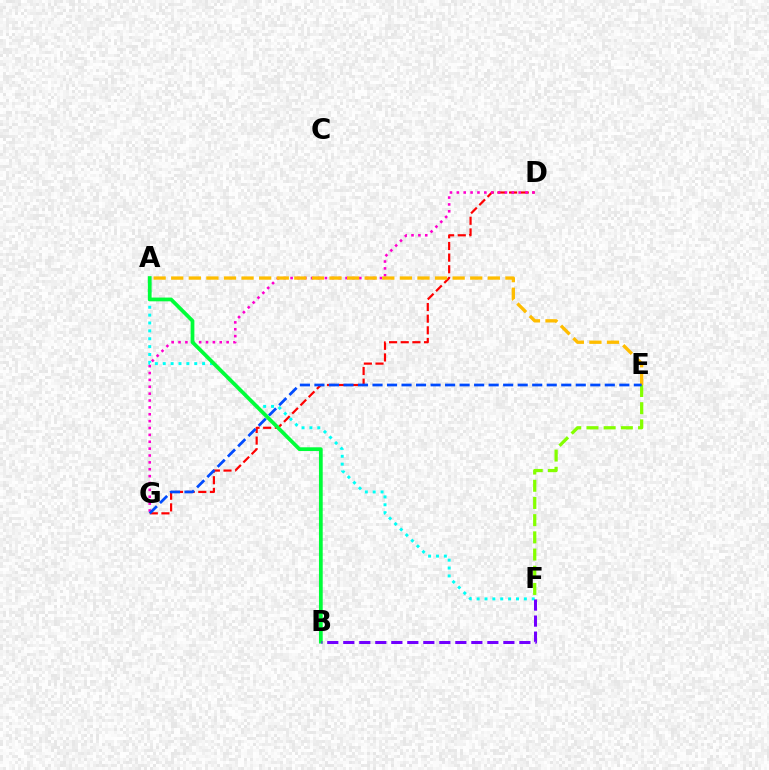{('D', 'G'): [{'color': '#ff0000', 'line_style': 'dashed', 'thickness': 1.58}, {'color': '#ff00cf', 'line_style': 'dotted', 'thickness': 1.87}], ('A', 'F'): [{'color': '#00fff6', 'line_style': 'dotted', 'thickness': 2.14}], ('A', 'E'): [{'color': '#ffbd00', 'line_style': 'dashed', 'thickness': 2.39}], ('E', 'F'): [{'color': '#84ff00', 'line_style': 'dashed', 'thickness': 2.34}], ('E', 'G'): [{'color': '#004bff', 'line_style': 'dashed', 'thickness': 1.97}], ('A', 'B'): [{'color': '#00ff39', 'line_style': 'solid', 'thickness': 2.7}], ('B', 'F'): [{'color': '#7200ff', 'line_style': 'dashed', 'thickness': 2.17}]}